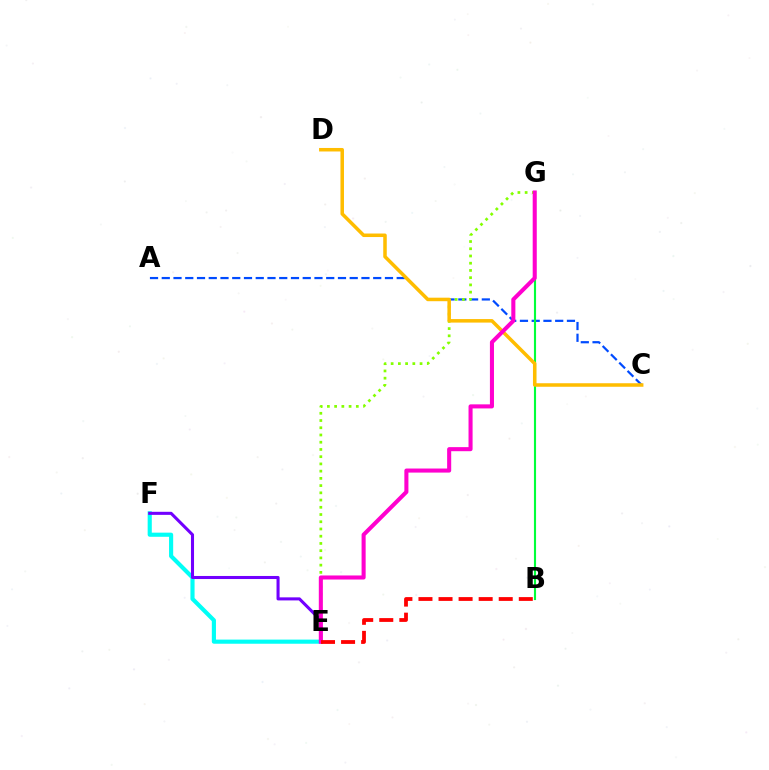{('E', 'F'): [{'color': '#00fff6', 'line_style': 'solid', 'thickness': 2.98}, {'color': '#7200ff', 'line_style': 'solid', 'thickness': 2.21}], ('A', 'C'): [{'color': '#004bff', 'line_style': 'dashed', 'thickness': 1.6}], ('B', 'G'): [{'color': '#00ff39', 'line_style': 'solid', 'thickness': 1.53}], ('E', 'G'): [{'color': '#84ff00', 'line_style': 'dotted', 'thickness': 1.96}, {'color': '#ff00cf', 'line_style': 'solid', 'thickness': 2.93}], ('C', 'D'): [{'color': '#ffbd00', 'line_style': 'solid', 'thickness': 2.53}], ('B', 'E'): [{'color': '#ff0000', 'line_style': 'dashed', 'thickness': 2.73}]}